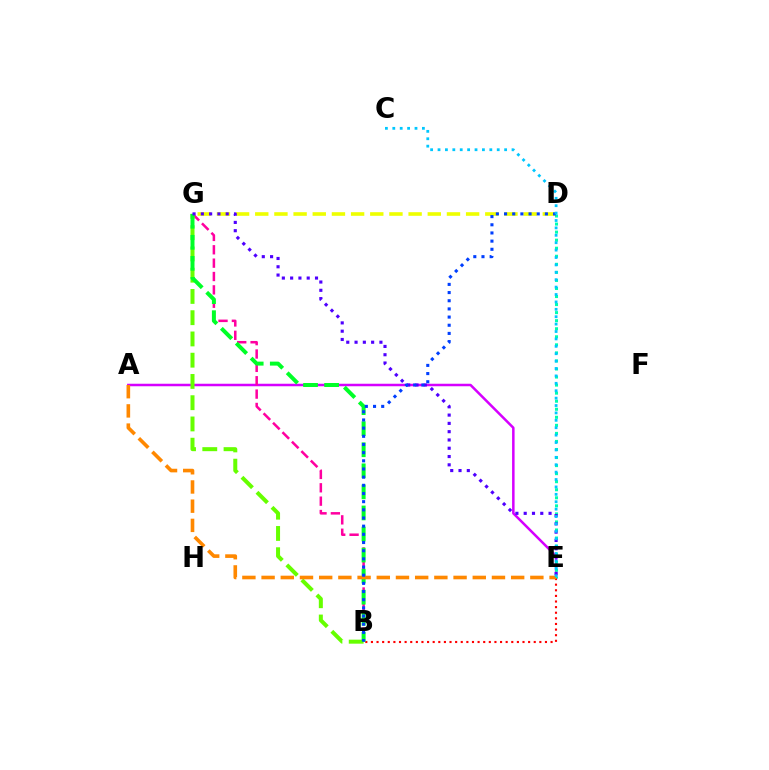{('A', 'E'): [{'color': '#d600ff', 'line_style': 'solid', 'thickness': 1.8}, {'color': '#ff8800', 'line_style': 'dashed', 'thickness': 2.61}], ('D', 'G'): [{'color': '#eeff00', 'line_style': 'dashed', 'thickness': 2.6}], ('B', 'E'): [{'color': '#ff0000', 'line_style': 'dotted', 'thickness': 1.53}], ('B', 'G'): [{'color': '#ff00a0', 'line_style': 'dashed', 'thickness': 1.82}, {'color': '#66ff00', 'line_style': 'dashed', 'thickness': 2.89}, {'color': '#00ff27', 'line_style': 'dashed', 'thickness': 2.86}], ('D', 'E'): [{'color': '#00ffaf', 'line_style': 'dotted', 'thickness': 2.19}], ('E', 'G'): [{'color': '#4f00ff', 'line_style': 'dotted', 'thickness': 2.25}], ('B', 'D'): [{'color': '#003fff', 'line_style': 'dotted', 'thickness': 2.22}], ('C', 'E'): [{'color': '#00c7ff', 'line_style': 'dotted', 'thickness': 2.01}]}